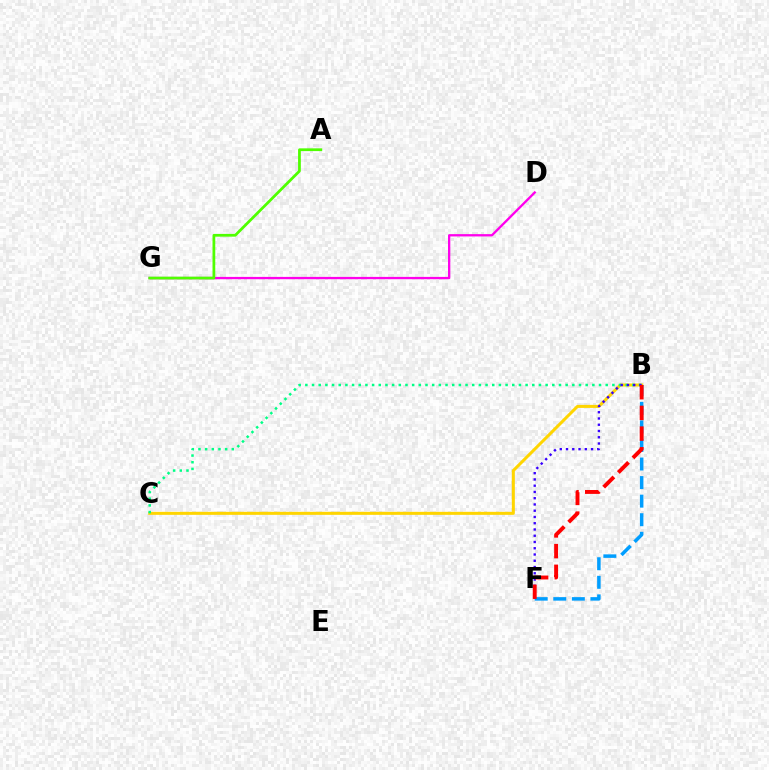{('D', 'G'): [{'color': '#ff00ed', 'line_style': 'solid', 'thickness': 1.66}], ('B', 'C'): [{'color': '#ffd500', 'line_style': 'solid', 'thickness': 2.18}, {'color': '#00ff86', 'line_style': 'dotted', 'thickness': 1.81}], ('B', 'F'): [{'color': '#3700ff', 'line_style': 'dotted', 'thickness': 1.7}, {'color': '#009eff', 'line_style': 'dashed', 'thickness': 2.52}, {'color': '#ff0000', 'line_style': 'dashed', 'thickness': 2.81}], ('A', 'G'): [{'color': '#4fff00', 'line_style': 'solid', 'thickness': 1.98}]}